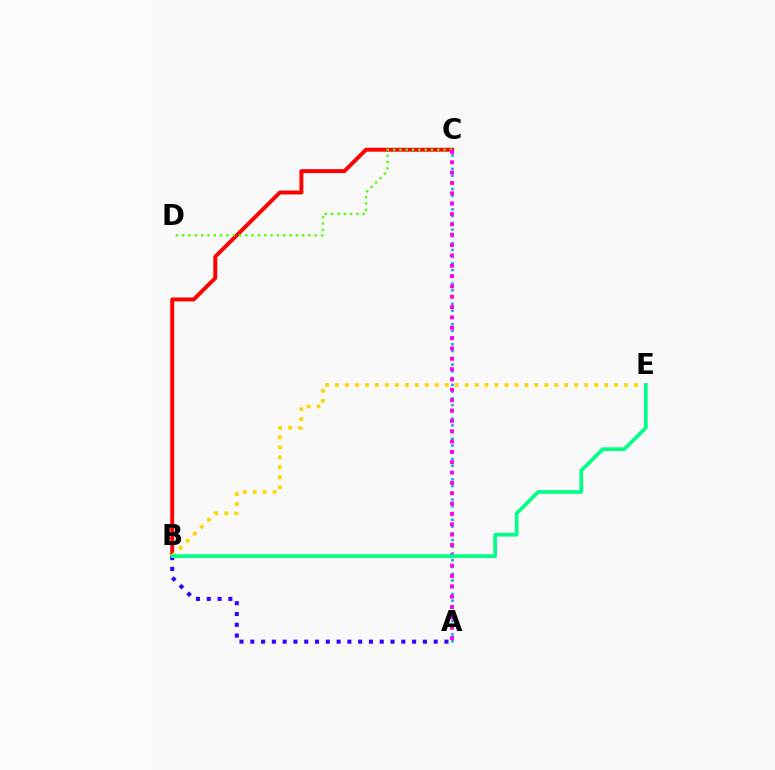{('B', 'C'): [{'color': '#ff0000', 'line_style': 'solid', 'thickness': 2.82}], ('A', 'C'): [{'color': '#009eff', 'line_style': 'dotted', 'thickness': 1.83}, {'color': '#ff00ed', 'line_style': 'dotted', 'thickness': 2.81}], ('C', 'D'): [{'color': '#4fff00', 'line_style': 'dotted', 'thickness': 1.71}], ('B', 'E'): [{'color': '#ffd500', 'line_style': 'dotted', 'thickness': 2.71}, {'color': '#00ff86', 'line_style': 'solid', 'thickness': 2.67}], ('A', 'B'): [{'color': '#3700ff', 'line_style': 'dotted', 'thickness': 2.93}]}